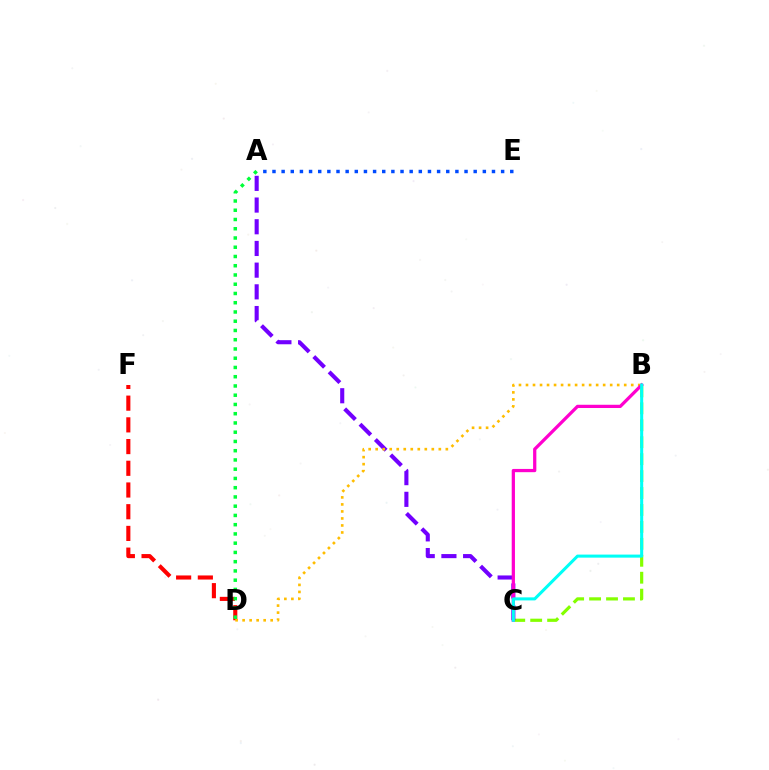{('B', 'C'): [{'color': '#84ff00', 'line_style': 'dashed', 'thickness': 2.3}, {'color': '#ff00cf', 'line_style': 'solid', 'thickness': 2.34}, {'color': '#00fff6', 'line_style': 'solid', 'thickness': 2.2}], ('A', 'C'): [{'color': '#7200ff', 'line_style': 'dashed', 'thickness': 2.95}], ('D', 'F'): [{'color': '#ff0000', 'line_style': 'dashed', 'thickness': 2.95}], ('A', 'E'): [{'color': '#004bff', 'line_style': 'dotted', 'thickness': 2.48}], ('B', 'D'): [{'color': '#ffbd00', 'line_style': 'dotted', 'thickness': 1.91}], ('A', 'D'): [{'color': '#00ff39', 'line_style': 'dotted', 'thickness': 2.51}]}